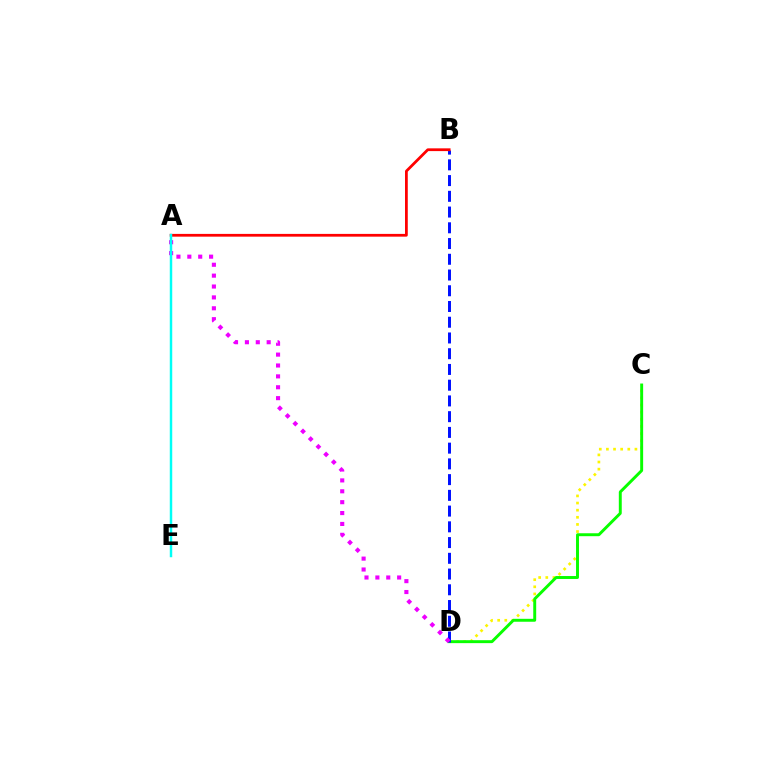{('C', 'D'): [{'color': '#fcf500', 'line_style': 'dotted', 'thickness': 1.94}, {'color': '#08ff00', 'line_style': 'solid', 'thickness': 2.11}], ('B', 'D'): [{'color': '#0010ff', 'line_style': 'dashed', 'thickness': 2.14}], ('A', 'B'): [{'color': '#ff0000', 'line_style': 'solid', 'thickness': 1.99}], ('A', 'D'): [{'color': '#ee00ff', 'line_style': 'dotted', 'thickness': 2.96}], ('A', 'E'): [{'color': '#00fff6', 'line_style': 'solid', 'thickness': 1.77}]}